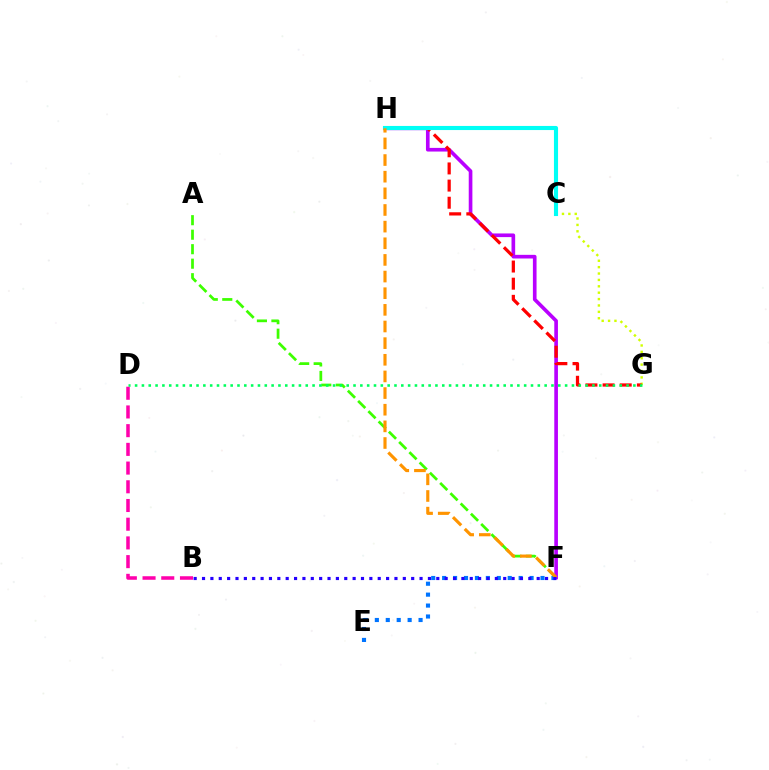{('F', 'H'): [{'color': '#b900ff', 'line_style': 'solid', 'thickness': 2.63}, {'color': '#ff9400', 'line_style': 'dashed', 'thickness': 2.26}], ('E', 'F'): [{'color': '#0074ff', 'line_style': 'dotted', 'thickness': 2.97}], ('C', 'G'): [{'color': '#d1ff00', 'line_style': 'dotted', 'thickness': 1.74}], ('G', 'H'): [{'color': '#ff0000', 'line_style': 'dashed', 'thickness': 2.33}], ('B', 'D'): [{'color': '#ff00ac', 'line_style': 'dashed', 'thickness': 2.54}], ('C', 'H'): [{'color': '#00fff6', 'line_style': 'solid', 'thickness': 2.96}], ('A', 'F'): [{'color': '#3dff00', 'line_style': 'dashed', 'thickness': 1.97}], ('B', 'F'): [{'color': '#2500ff', 'line_style': 'dotted', 'thickness': 2.27}], ('D', 'G'): [{'color': '#00ff5c', 'line_style': 'dotted', 'thickness': 1.85}]}